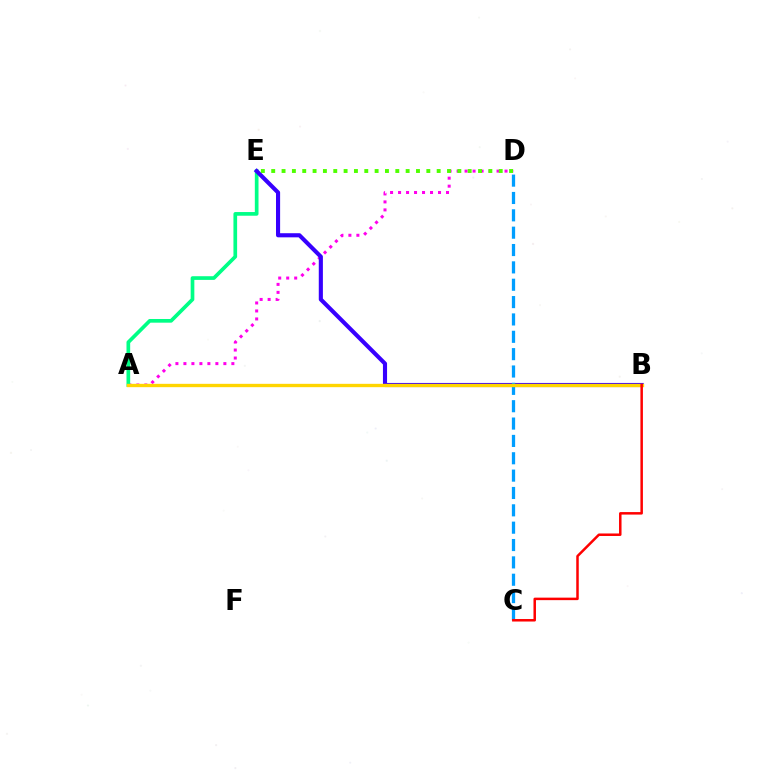{('A', 'D'): [{'color': '#ff00ed', 'line_style': 'dotted', 'thickness': 2.17}], ('A', 'E'): [{'color': '#00ff86', 'line_style': 'solid', 'thickness': 2.65}], ('B', 'E'): [{'color': '#3700ff', 'line_style': 'solid', 'thickness': 2.96}], ('C', 'D'): [{'color': '#009eff', 'line_style': 'dashed', 'thickness': 2.36}], ('A', 'B'): [{'color': '#ffd500', 'line_style': 'solid', 'thickness': 2.41}], ('B', 'C'): [{'color': '#ff0000', 'line_style': 'solid', 'thickness': 1.8}], ('D', 'E'): [{'color': '#4fff00', 'line_style': 'dotted', 'thickness': 2.81}]}